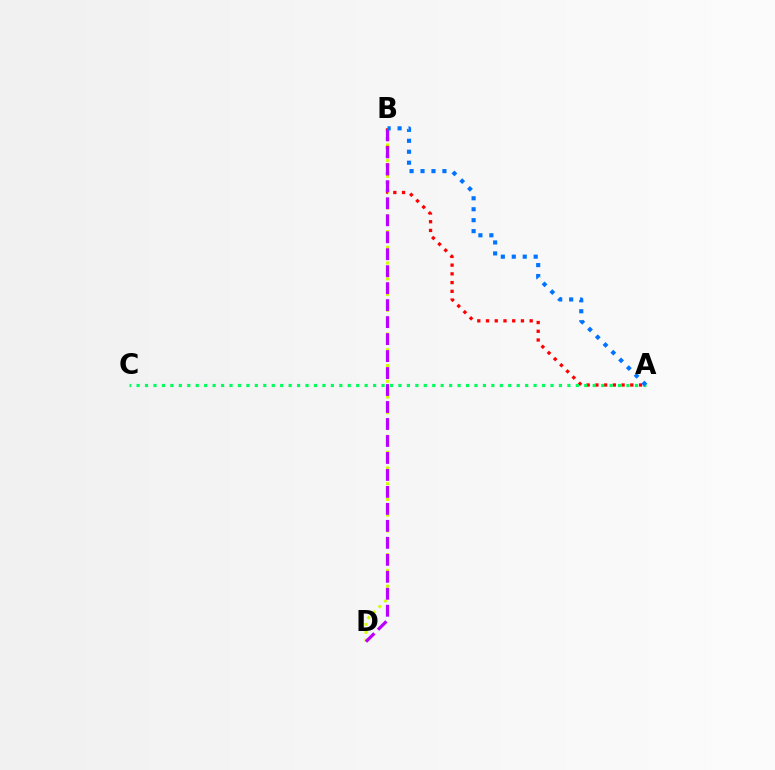{('B', 'D'): [{'color': '#d1ff00', 'line_style': 'dotted', 'thickness': 2.14}, {'color': '#b900ff', 'line_style': 'dashed', 'thickness': 2.31}], ('A', 'B'): [{'color': '#ff0000', 'line_style': 'dotted', 'thickness': 2.37}, {'color': '#0074ff', 'line_style': 'dotted', 'thickness': 2.97}], ('A', 'C'): [{'color': '#00ff5c', 'line_style': 'dotted', 'thickness': 2.3}]}